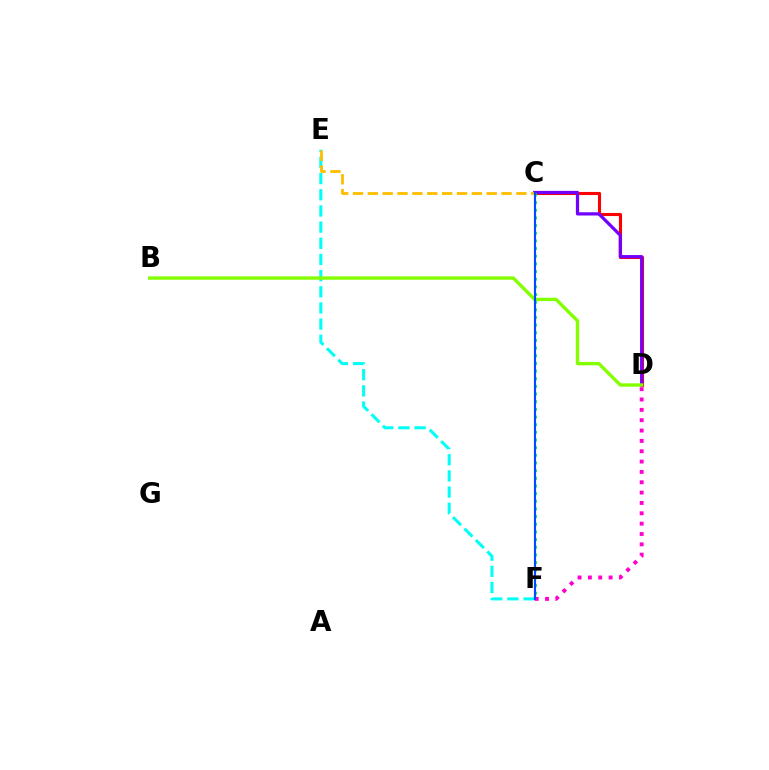{('C', 'D'): [{'color': '#ff0000', 'line_style': 'solid', 'thickness': 2.23}, {'color': '#7200ff', 'line_style': 'solid', 'thickness': 2.33}], ('E', 'F'): [{'color': '#00fff6', 'line_style': 'dashed', 'thickness': 2.2}], ('C', 'F'): [{'color': '#00ff39', 'line_style': 'dotted', 'thickness': 2.08}, {'color': '#004bff', 'line_style': 'solid', 'thickness': 1.56}], ('D', 'F'): [{'color': '#ff00cf', 'line_style': 'dotted', 'thickness': 2.81}], ('B', 'D'): [{'color': '#84ff00', 'line_style': 'solid', 'thickness': 2.42}], ('C', 'E'): [{'color': '#ffbd00', 'line_style': 'dashed', 'thickness': 2.02}]}